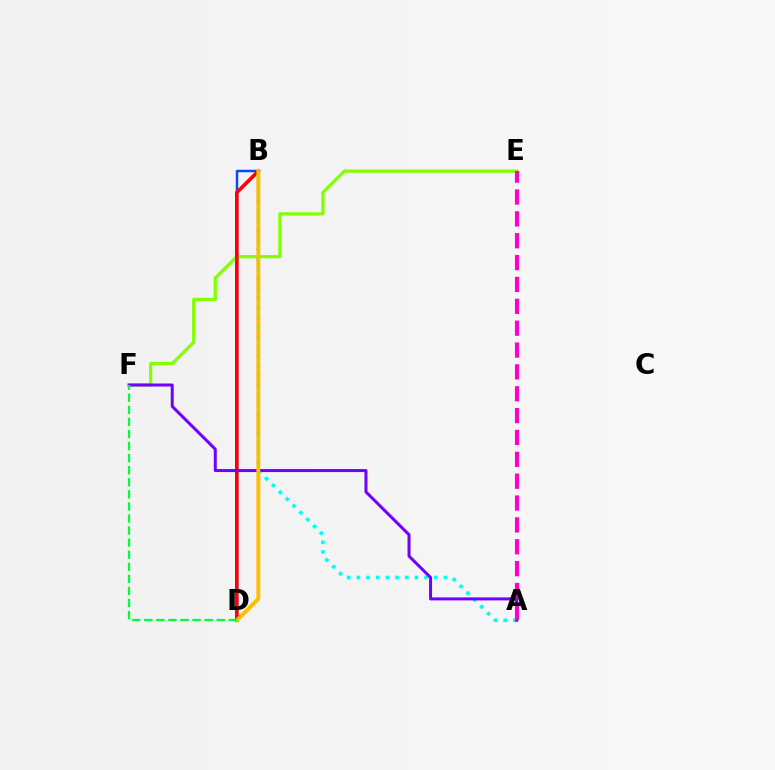{('B', 'D'): [{'color': '#004bff', 'line_style': 'solid', 'thickness': 1.77}, {'color': '#ff0000', 'line_style': 'solid', 'thickness': 2.58}, {'color': '#ffbd00', 'line_style': 'solid', 'thickness': 2.8}], ('E', 'F'): [{'color': '#84ff00', 'line_style': 'solid', 'thickness': 2.34}], ('A', 'B'): [{'color': '#00fff6', 'line_style': 'dotted', 'thickness': 2.63}], ('A', 'F'): [{'color': '#7200ff', 'line_style': 'solid', 'thickness': 2.16}], ('D', 'F'): [{'color': '#00ff39', 'line_style': 'dashed', 'thickness': 1.64}], ('A', 'E'): [{'color': '#ff00cf', 'line_style': 'dashed', 'thickness': 2.97}]}